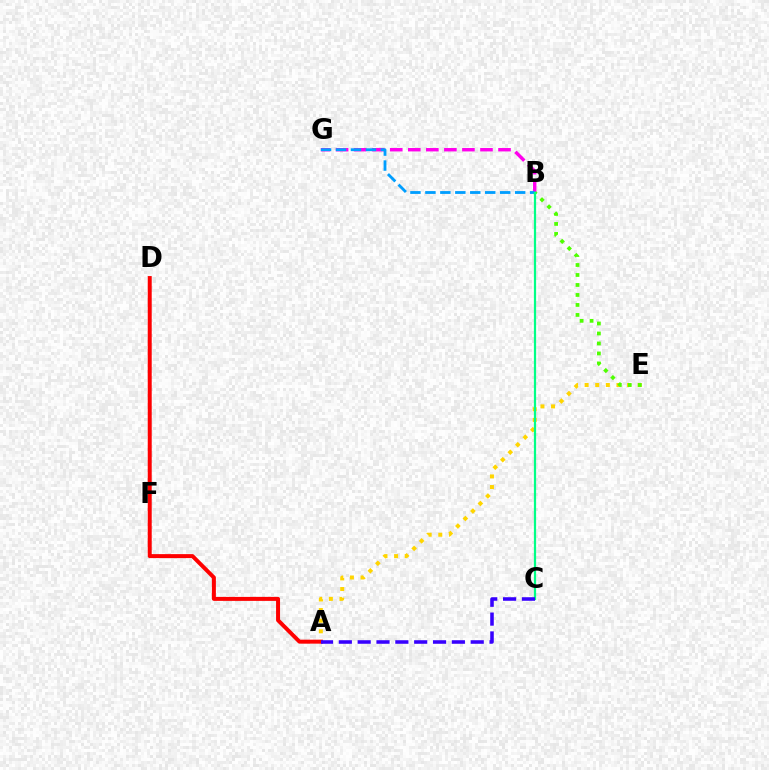{('A', 'E'): [{'color': '#ffd500', 'line_style': 'dotted', 'thickness': 2.88}], ('B', 'G'): [{'color': '#ff00ed', 'line_style': 'dashed', 'thickness': 2.45}, {'color': '#009eff', 'line_style': 'dashed', 'thickness': 2.03}], ('A', 'D'): [{'color': '#ff0000', 'line_style': 'solid', 'thickness': 2.86}], ('B', 'E'): [{'color': '#4fff00', 'line_style': 'dotted', 'thickness': 2.71}], ('B', 'C'): [{'color': '#00ff86', 'line_style': 'solid', 'thickness': 1.6}], ('A', 'C'): [{'color': '#3700ff', 'line_style': 'dashed', 'thickness': 2.56}]}